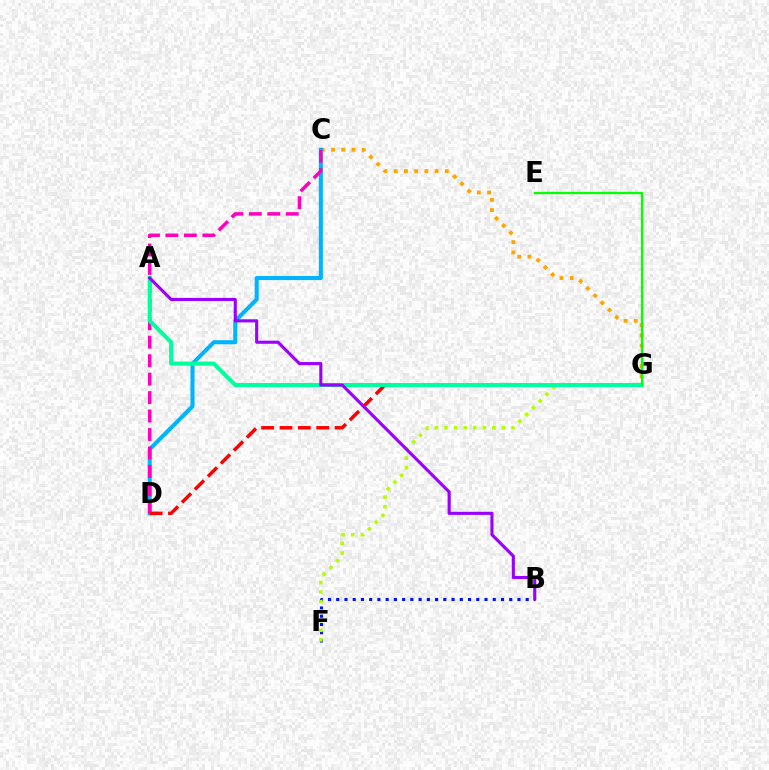{('C', 'G'): [{'color': '#ffa500', 'line_style': 'dotted', 'thickness': 2.78}], ('B', 'F'): [{'color': '#0010ff', 'line_style': 'dotted', 'thickness': 2.24}], ('F', 'G'): [{'color': '#b3ff00', 'line_style': 'dotted', 'thickness': 2.6}], ('C', 'D'): [{'color': '#00b5ff', 'line_style': 'solid', 'thickness': 2.93}, {'color': '#ff00bd', 'line_style': 'dashed', 'thickness': 2.51}], ('D', 'G'): [{'color': '#ff0000', 'line_style': 'dashed', 'thickness': 2.49}], ('A', 'G'): [{'color': '#00ff9d', 'line_style': 'solid', 'thickness': 2.89}], ('E', 'G'): [{'color': '#08ff00', 'line_style': 'solid', 'thickness': 1.68}], ('A', 'B'): [{'color': '#9b00ff', 'line_style': 'solid', 'thickness': 2.24}]}